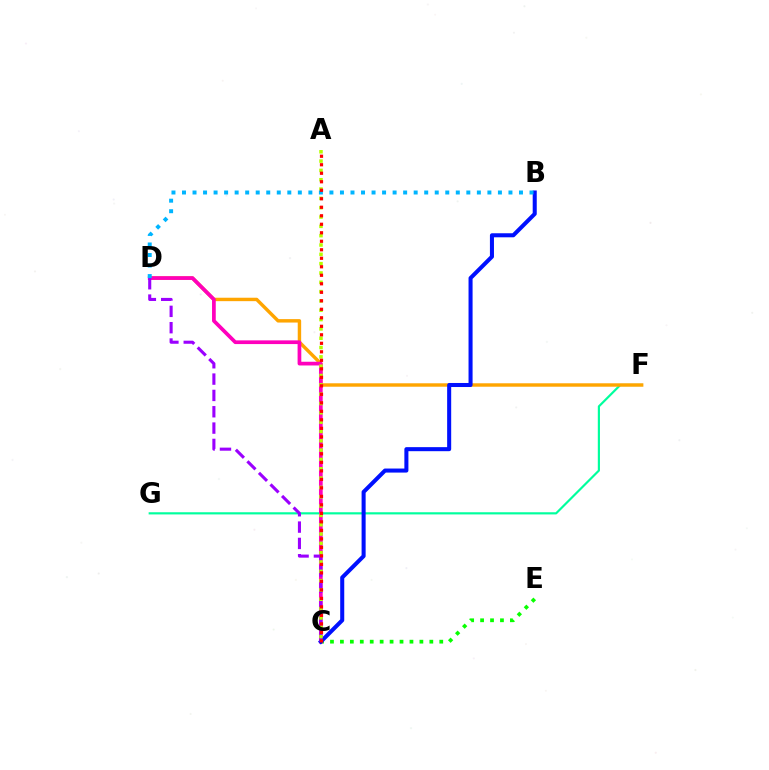{('C', 'E'): [{'color': '#08ff00', 'line_style': 'dotted', 'thickness': 2.7}], ('F', 'G'): [{'color': '#00ff9d', 'line_style': 'solid', 'thickness': 1.57}], ('D', 'F'): [{'color': '#ffa500', 'line_style': 'solid', 'thickness': 2.47}], ('C', 'D'): [{'color': '#ff00bd', 'line_style': 'solid', 'thickness': 2.67}, {'color': '#9b00ff', 'line_style': 'dashed', 'thickness': 2.22}], ('B', 'C'): [{'color': '#0010ff', 'line_style': 'solid', 'thickness': 2.91}], ('A', 'C'): [{'color': '#b3ff00', 'line_style': 'dotted', 'thickness': 2.53}, {'color': '#ff0000', 'line_style': 'dotted', 'thickness': 2.31}], ('B', 'D'): [{'color': '#00b5ff', 'line_style': 'dotted', 'thickness': 2.86}]}